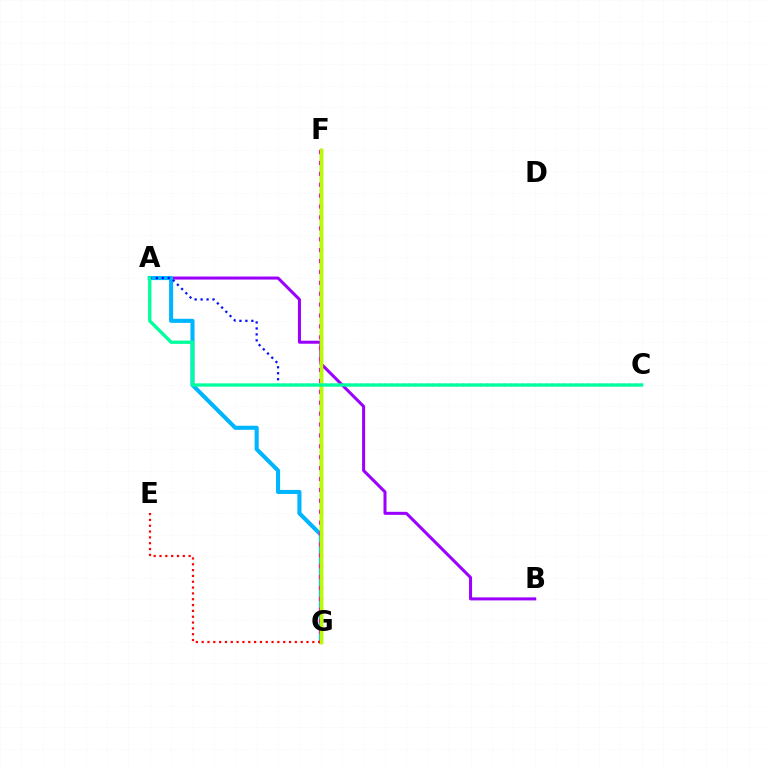{('F', 'G'): [{'color': '#08ff00', 'line_style': 'solid', 'thickness': 1.65}, {'color': '#ffa500', 'line_style': 'solid', 'thickness': 2.44}, {'color': '#ff00bd', 'line_style': 'dotted', 'thickness': 2.96}, {'color': '#b3ff00', 'line_style': 'solid', 'thickness': 2.35}], ('A', 'B'): [{'color': '#9b00ff', 'line_style': 'solid', 'thickness': 2.18}], ('A', 'G'): [{'color': '#00b5ff', 'line_style': 'solid', 'thickness': 2.94}], ('A', 'C'): [{'color': '#0010ff', 'line_style': 'dotted', 'thickness': 1.62}, {'color': '#00ff9d', 'line_style': 'solid', 'thickness': 2.39}], ('E', 'G'): [{'color': '#ff0000', 'line_style': 'dotted', 'thickness': 1.58}]}